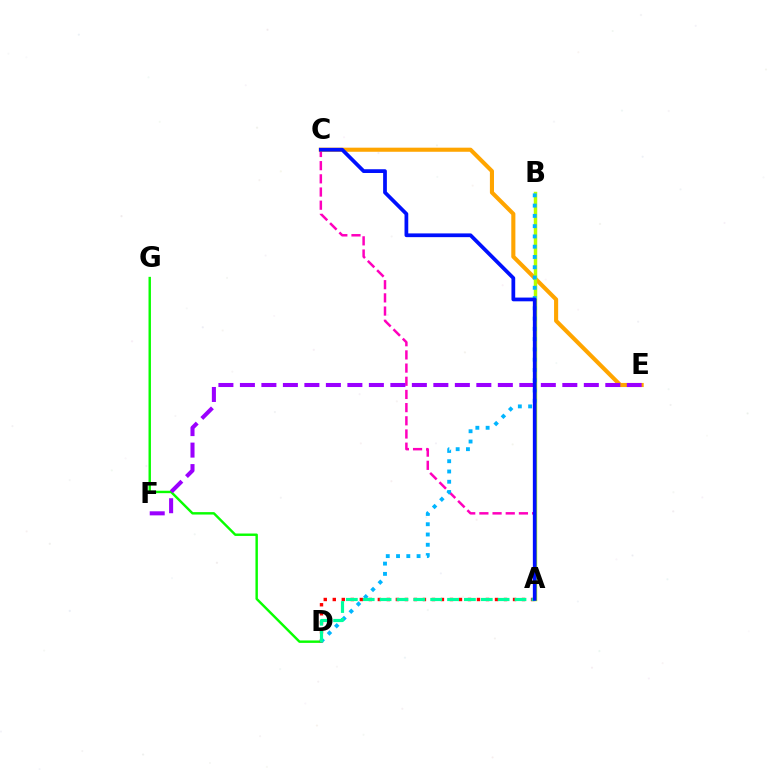{('D', 'G'): [{'color': '#08ff00', 'line_style': 'solid', 'thickness': 1.74}], ('A', 'C'): [{'color': '#ff00bd', 'line_style': 'dashed', 'thickness': 1.79}, {'color': '#0010ff', 'line_style': 'solid', 'thickness': 2.7}], ('C', 'E'): [{'color': '#ffa500', 'line_style': 'solid', 'thickness': 2.95}], ('A', 'B'): [{'color': '#b3ff00', 'line_style': 'solid', 'thickness': 2.49}], ('A', 'D'): [{'color': '#ff0000', 'line_style': 'dotted', 'thickness': 2.45}, {'color': '#00ff9d', 'line_style': 'dashed', 'thickness': 2.29}], ('B', 'D'): [{'color': '#00b5ff', 'line_style': 'dotted', 'thickness': 2.79}], ('E', 'F'): [{'color': '#9b00ff', 'line_style': 'dashed', 'thickness': 2.92}]}